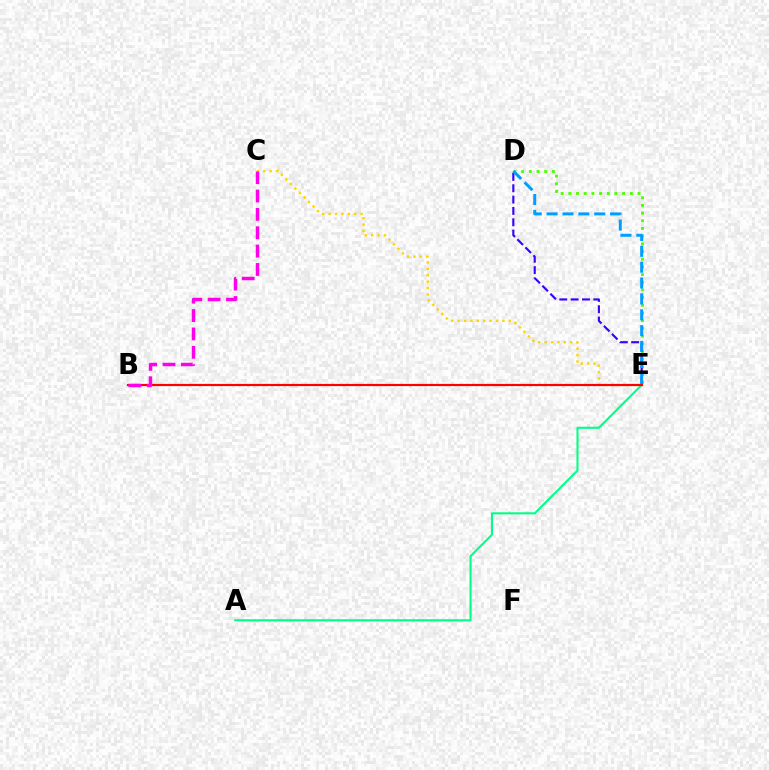{('A', 'E'): [{'color': '#00ff86', 'line_style': 'solid', 'thickness': 1.5}], ('D', 'E'): [{'color': '#4fff00', 'line_style': 'dotted', 'thickness': 2.09}, {'color': '#3700ff', 'line_style': 'dashed', 'thickness': 1.54}, {'color': '#009eff', 'line_style': 'dashed', 'thickness': 2.16}], ('C', 'E'): [{'color': '#ffd500', 'line_style': 'dotted', 'thickness': 1.74}], ('B', 'E'): [{'color': '#ff0000', 'line_style': 'solid', 'thickness': 1.57}], ('B', 'C'): [{'color': '#ff00ed', 'line_style': 'dashed', 'thickness': 2.49}]}